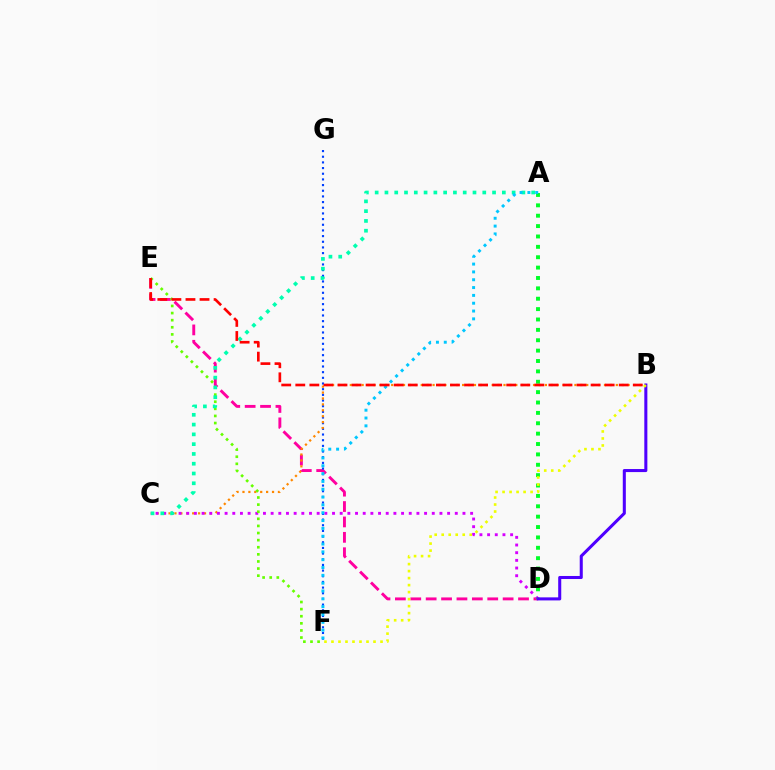{('D', 'E'): [{'color': '#ff00a0', 'line_style': 'dashed', 'thickness': 2.09}], ('F', 'G'): [{'color': '#003fff', 'line_style': 'dotted', 'thickness': 1.54}], ('B', 'C'): [{'color': '#ff8800', 'line_style': 'dotted', 'thickness': 1.61}], ('C', 'D'): [{'color': '#d600ff', 'line_style': 'dotted', 'thickness': 2.08}], ('E', 'F'): [{'color': '#66ff00', 'line_style': 'dotted', 'thickness': 1.93}], ('A', 'C'): [{'color': '#00ffaf', 'line_style': 'dotted', 'thickness': 2.66}], ('A', 'D'): [{'color': '#00ff27', 'line_style': 'dotted', 'thickness': 2.82}], ('B', 'D'): [{'color': '#4f00ff', 'line_style': 'solid', 'thickness': 2.2}], ('B', 'F'): [{'color': '#eeff00', 'line_style': 'dotted', 'thickness': 1.9}], ('A', 'F'): [{'color': '#00c7ff', 'line_style': 'dotted', 'thickness': 2.13}], ('B', 'E'): [{'color': '#ff0000', 'line_style': 'dashed', 'thickness': 1.91}]}